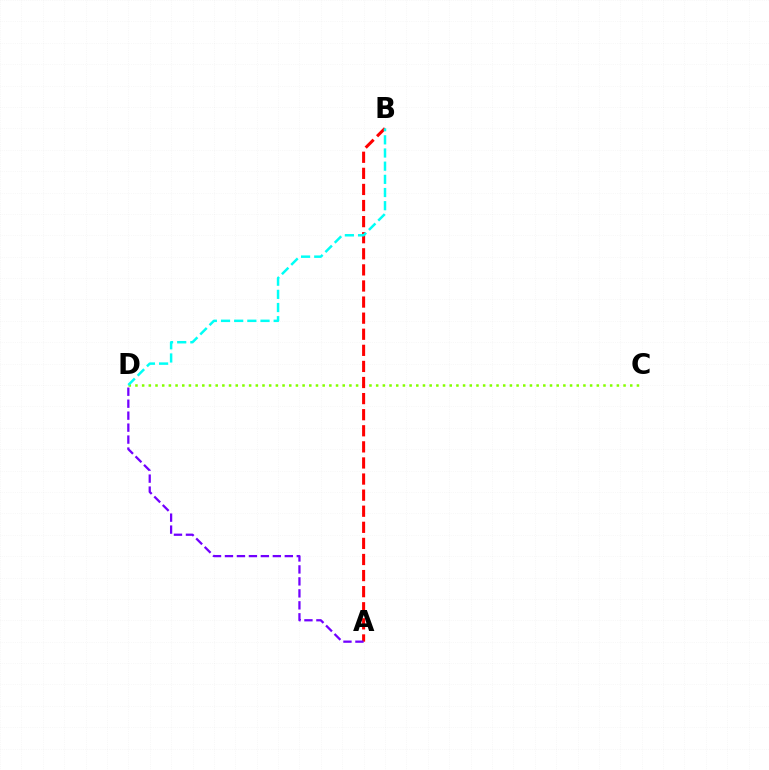{('C', 'D'): [{'color': '#84ff00', 'line_style': 'dotted', 'thickness': 1.82}], ('A', 'B'): [{'color': '#ff0000', 'line_style': 'dashed', 'thickness': 2.19}], ('B', 'D'): [{'color': '#00fff6', 'line_style': 'dashed', 'thickness': 1.79}], ('A', 'D'): [{'color': '#7200ff', 'line_style': 'dashed', 'thickness': 1.63}]}